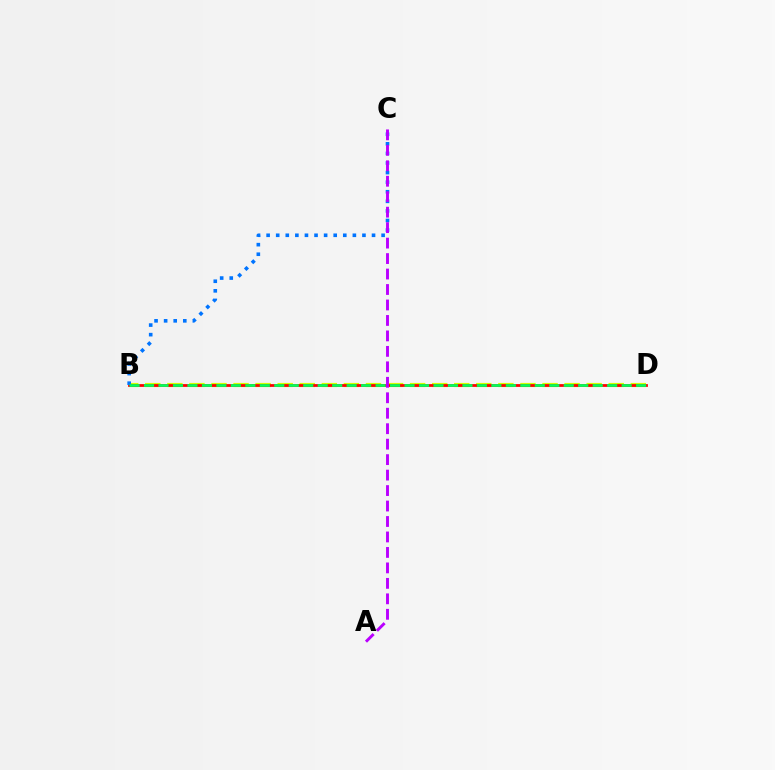{('B', 'D'): [{'color': '#d1ff00', 'line_style': 'dashed', 'thickness': 3.0}, {'color': '#ff0000', 'line_style': 'solid', 'thickness': 2.0}, {'color': '#00ff5c', 'line_style': 'dashed', 'thickness': 1.97}], ('B', 'C'): [{'color': '#0074ff', 'line_style': 'dotted', 'thickness': 2.6}], ('A', 'C'): [{'color': '#b900ff', 'line_style': 'dashed', 'thickness': 2.1}]}